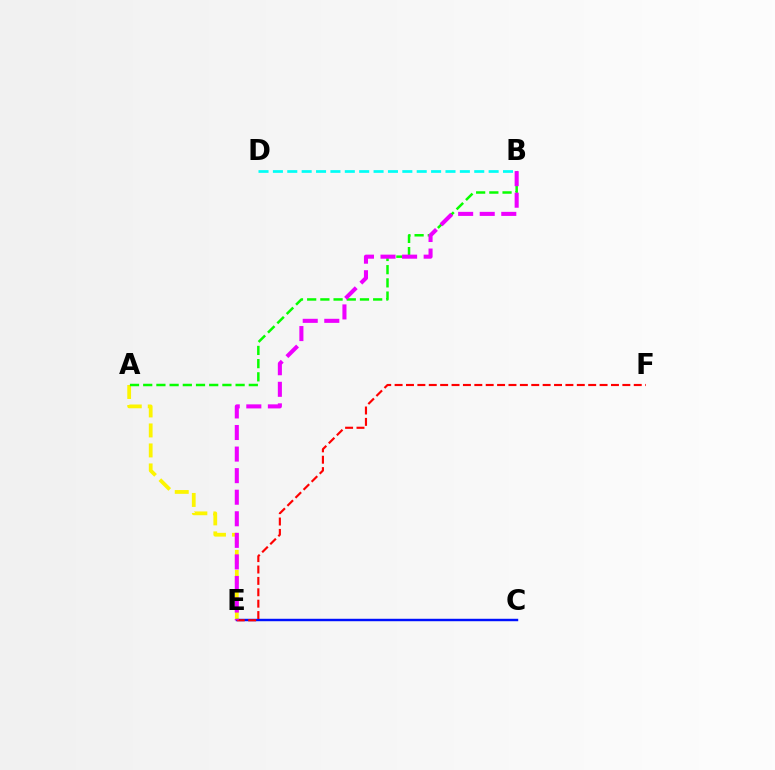{('A', 'E'): [{'color': '#fcf500', 'line_style': 'dashed', 'thickness': 2.72}], ('A', 'B'): [{'color': '#08ff00', 'line_style': 'dashed', 'thickness': 1.79}], ('B', 'D'): [{'color': '#00fff6', 'line_style': 'dashed', 'thickness': 1.95}], ('C', 'E'): [{'color': '#0010ff', 'line_style': 'solid', 'thickness': 1.75}], ('E', 'F'): [{'color': '#ff0000', 'line_style': 'dashed', 'thickness': 1.55}], ('B', 'E'): [{'color': '#ee00ff', 'line_style': 'dashed', 'thickness': 2.93}]}